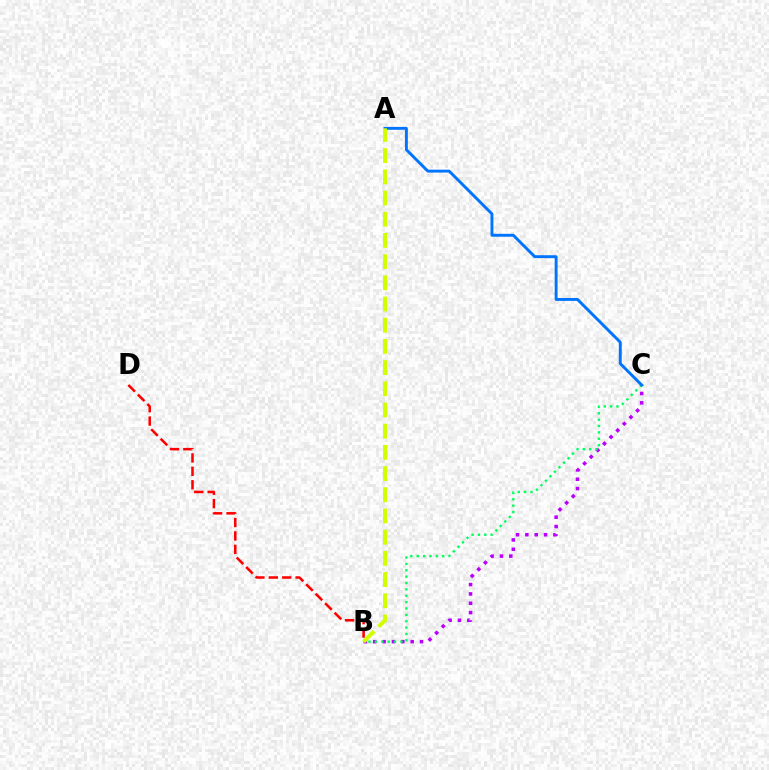{('B', 'C'): [{'color': '#b900ff', 'line_style': 'dotted', 'thickness': 2.54}, {'color': '#00ff5c', 'line_style': 'dotted', 'thickness': 1.73}], ('B', 'D'): [{'color': '#ff0000', 'line_style': 'dashed', 'thickness': 1.82}], ('A', 'C'): [{'color': '#0074ff', 'line_style': 'solid', 'thickness': 2.09}], ('A', 'B'): [{'color': '#d1ff00', 'line_style': 'dashed', 'thickness': 2.88}]}